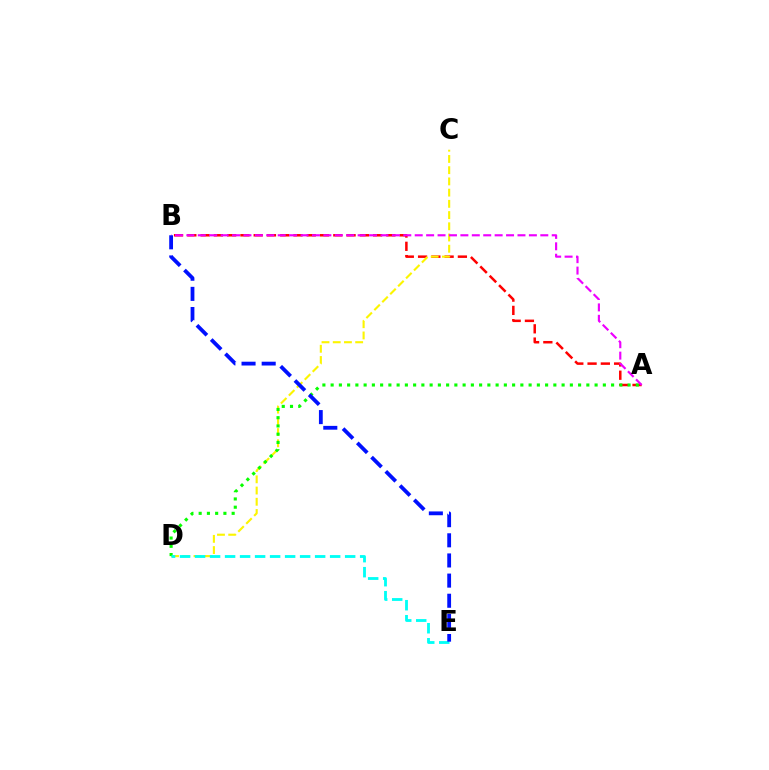{('A', 'B'): [{'color': '#ff0000', 'line_style': 'dashed', 'thickness': 1.8}, {'color': '#ee00ff', 'line_style': 'dashed', 'thickness': 1.55}], ('C', 'D'): [{'color': '#fcf500', 'line_style': 'dashed', 'thickness': 1.52}], ('A', 'D'): [{'color': '#08ff00', 'line_style': 'dotted', 'thickness': 2.24}], ('D', 'E'): [{'color': '#00fff6', 'line_style': 'dashed', 'thickness': 2.04}], ('B', 'E'): [{'color': '#0010ff', 'line_style': 'dashed', 'thickness': 2.74}]}